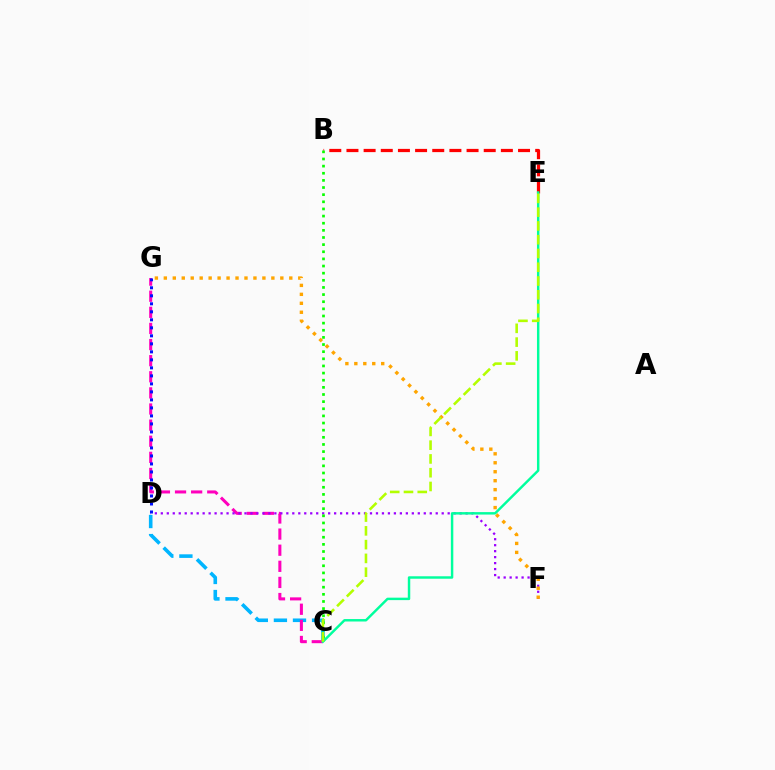{('C', 'D'): [{'color': '#00b5ff', 'line_style': 'dashed', 'thickness': 2.59}], ('C', 'G'): [{'color': '#ff00bd', 'line_style': 'dashed', 'thickness': 2.19}], ('D', 'F'): [{'color': '#9b00ff', 'line_style': 'dotted', 'thickness': 1.62}], ('F', 'G'): [{'color': '#ffa500', 'line_style': 'dotted', 'thickness': 2.43}], ('B', 'E'): [{'color': '#ff0000', 'line_style': 'dashed', 'thickness': 2.33}], ('B', 'C'): [{'color': '#08ff00', 'line_style': 'dotted', 'thickness': 1.94}], ('C', 'E'): [{'color': '#00ff9d', 'line_style': 'solid', 'thickness': 1.76}, {'color': '#b3ff00', 'line_style': 'dashed', 'thickness': 1.87}], ('D', 'G'): [{'color': '#0010ff', 'line_style': 'dotted', 'thickness': 2.18}]}